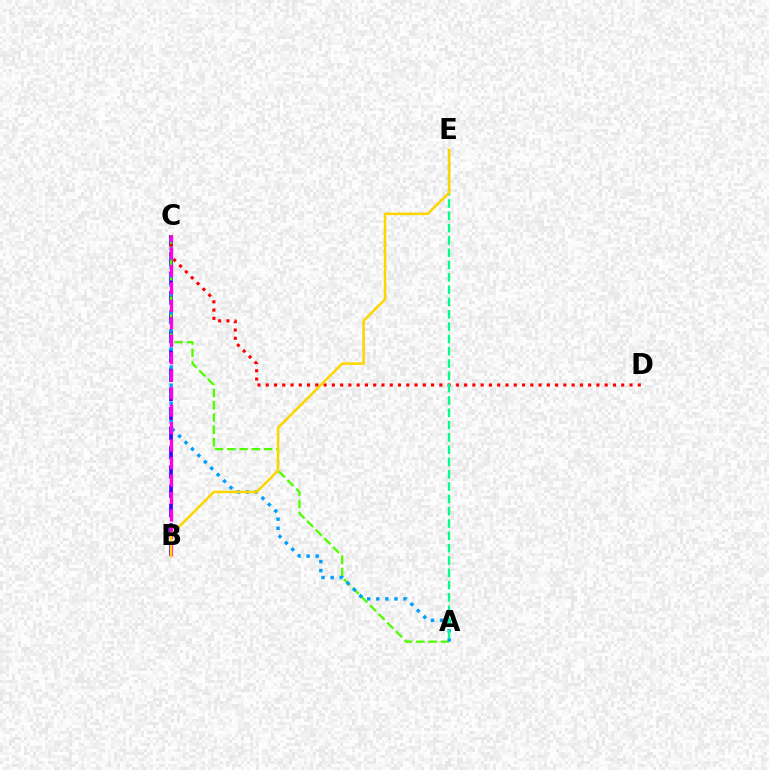{('B', 'C'): [{'color': '#3700ff', 'line_style': 'dashed', 'thickness': 2.63}, {'color': '#ff00ed', 'line_style': 'dashed', 'thickness': 2.37}], ('C', 'D'): [{'color': '#ff0000', 'line_style': 'dotted', 'thickness': 2.25}], ('A', 'C'): [{'color': '#4fff00', 'line_style': 'dashed', 'thickness': 1.67}, {'color': '#009eff', 'line_style': 'dotted', 'thickness': 2.47}], ('A', 'E'): [{'color': '#00ff86', 'line_style': 'dashed', 'thickness': 1.67}], ('B', 'E'): [{'color': '#ffd500', 'line_style': 'solid', 'thickness': 1.81}]}